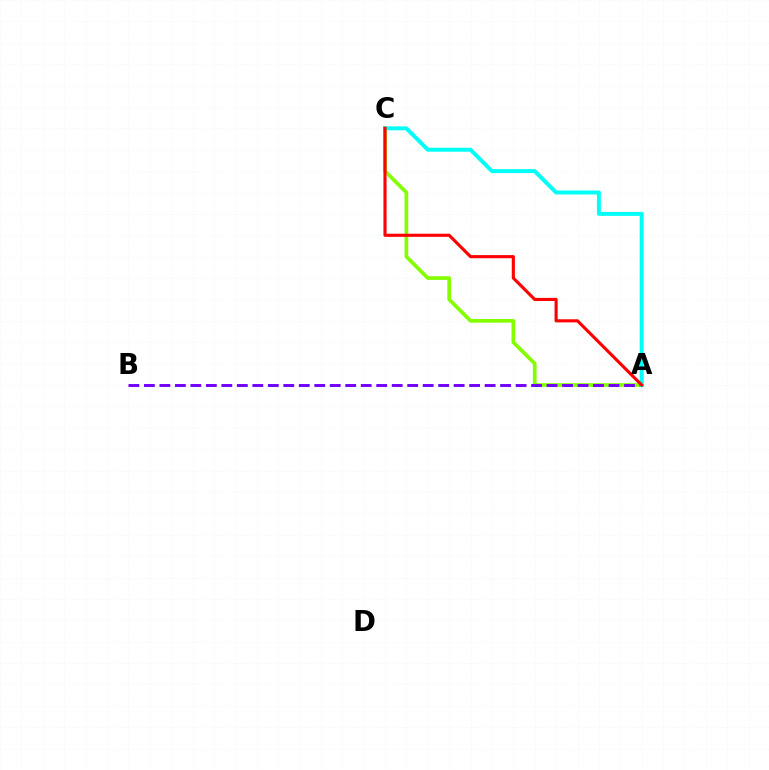{('A', 'C'): [{'color': '#84ff00', 'line_style': 'solid', 'thickness': 2.66}, {'color': '#00fff6', 'line_style': 'solid', 'thickness': 2.84}, {'color': '#ff0000', 'line_style': 'solid', 'thickness': 2.25}], ('A', 'B'): [{'color': '#7200ff', 'line_style': 'dashed', 'thickness': 2.1}]}